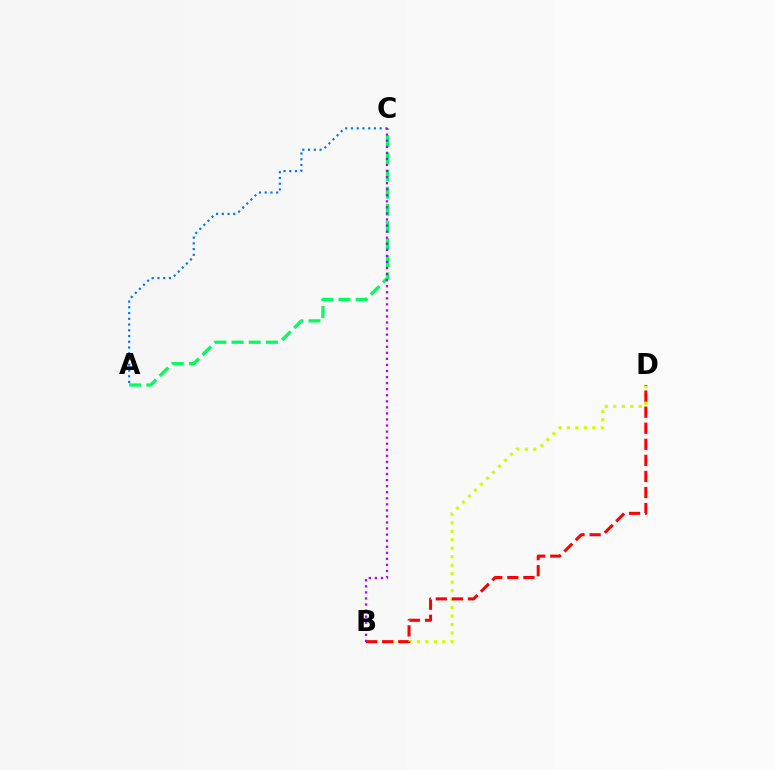{('A', 'C'): [{'color': '#0074ff', 'line_style': 'dotted', 'thickness': 1.56}, {'color': '#00ff5c', 'line_style': 'dashed', 'thickness': 2.33}], ('B', 'D'): [{'color': '#d1ff00', 'line_style': 'dotted', 'thickness': 2.3}, {'color': '#ff0000', 'line_style': 'dashed', 'thickness': 2.18}], ('B', 'C'): [{'color': '#b900ff', 'line_style': 'dotted', 'thickness': 1.65}]}